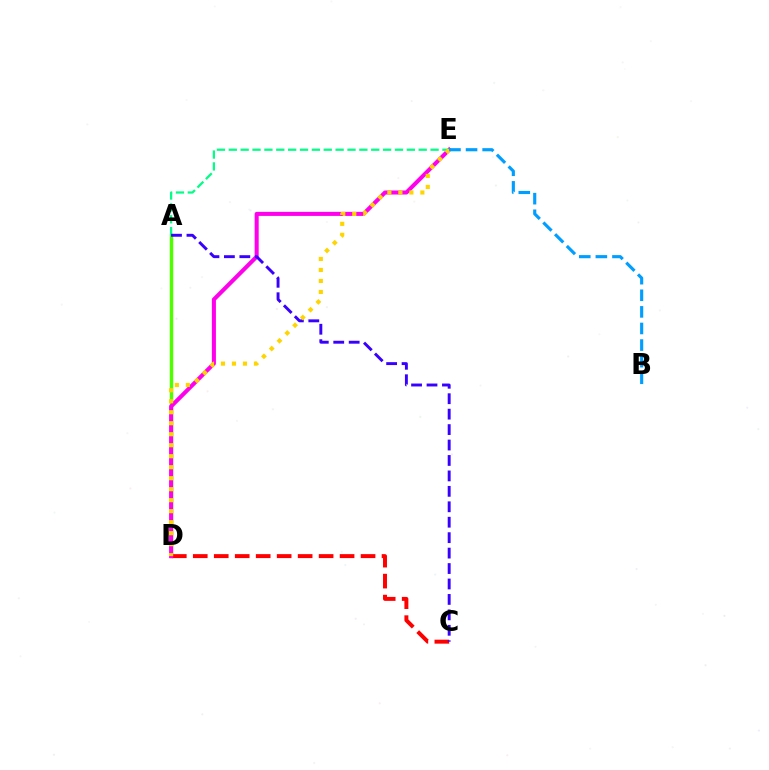{('A', 'D'): [{'color': '#4fff00', 'line_style': 'solid', 'thickness': 2.5}], ('C', 'D'): [{'color': '#ff0000', 'line_style': 'dashed', 'thickness': 2.85}], ('D', 'E'): [{'color': '#ff00ed', 'line_style': 'solid', 'thickness': 2.92}, {'color': '#ffd500', 'line_style': 'dotted', 'thickness': 2.99}], ('A', 'E'): [{'color': '#00ff86', 'line_style': 'dashed', 'thickness': 1.61}], ('A', 'C'): [{'color': '#3700ff', 'line_style': 'dashed', 'thickness': 2.1}], ('B', 'E'): [{'color': '#009eff', 'line_style': 'dashed', 'thickness': 2.25}]}